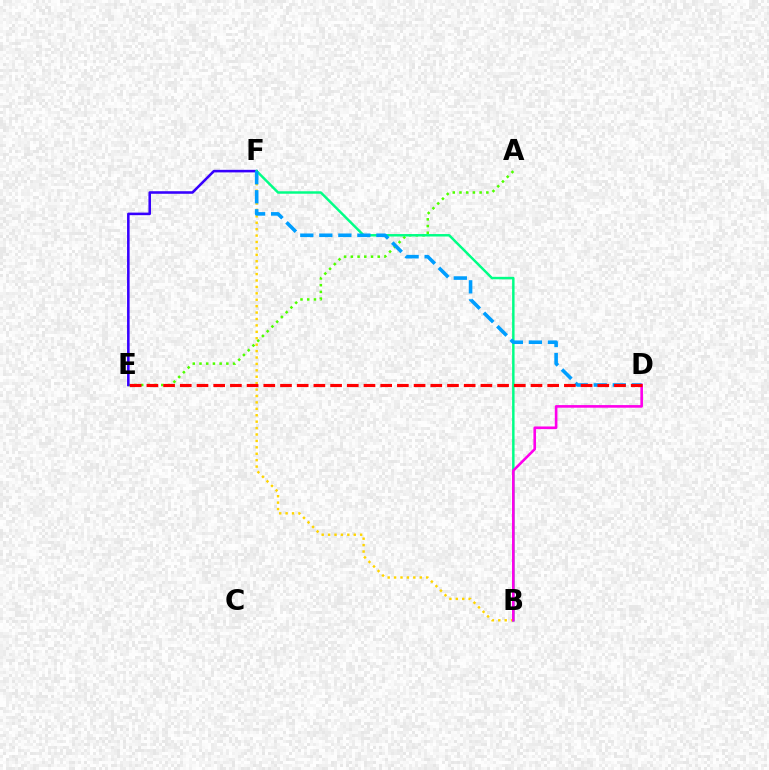{('B', 'F'): [{'color': '#ffd500', 'line_style': 'dotted', 'thickness': 1.74}, {'color': '#00ff86', 'line_style': 'solid', 'thickness': 1.77}], ('A', 'E'): [{'color': '#4fff00', 'line_style': 'dotted', 'thickness': 1.82}], ('E', 'F'): [{'color': '#3700ff', 'line_style': 'solid', 'thickness': 1.85}], ('D', 'F'): [{'color': '#009eff', 'line_style': 'dashed', 'thickness': 2.58}], ('B', 'D'): [{'color': '#ff00ed', 'line_style': 'solid', 'thickness': 1.89}], ('D', 'E'): [{'color': '#ff0000', 'line_style': 'dashed', 'thickness': 2.27}]}